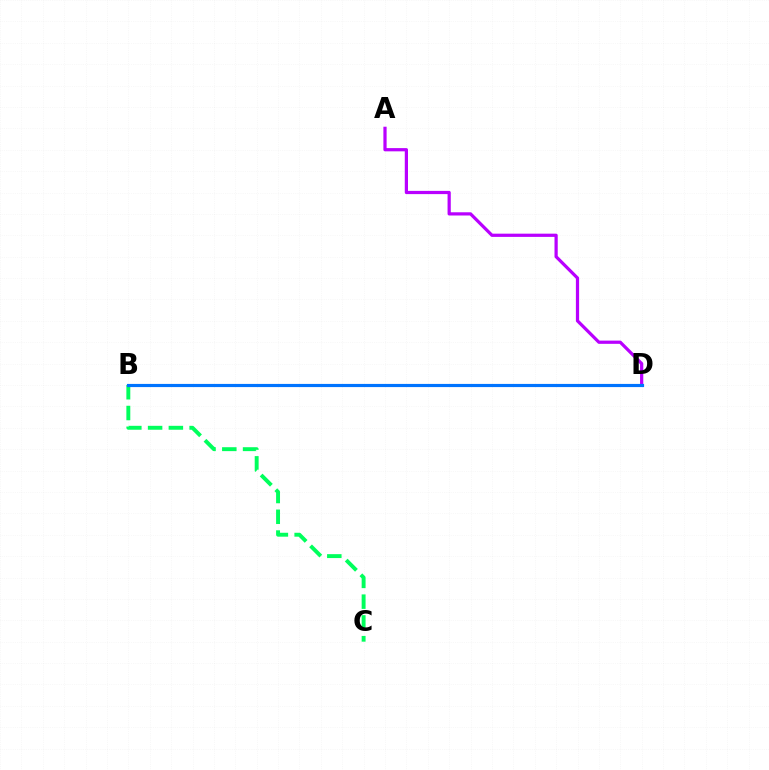{('B', 'D'): [{'color': '#d1ff00', 'line_style': 'solid', 'thickness': 1.88}, {'color': '#ff0000', 'line_style': 'solid', 'thickness': 1.9}, {'color': '#0074ff', 'line_style': 'solid', 'thickness': 2.28}], ('A', 'D'): [{'color': '#b900ff', 'line_style': 'solid', 'thickness': 2.32}], ('B', 'C'): [{'color': '#00ff5c', 'line_style': 'dashed', 'thickness': 2.82}]}